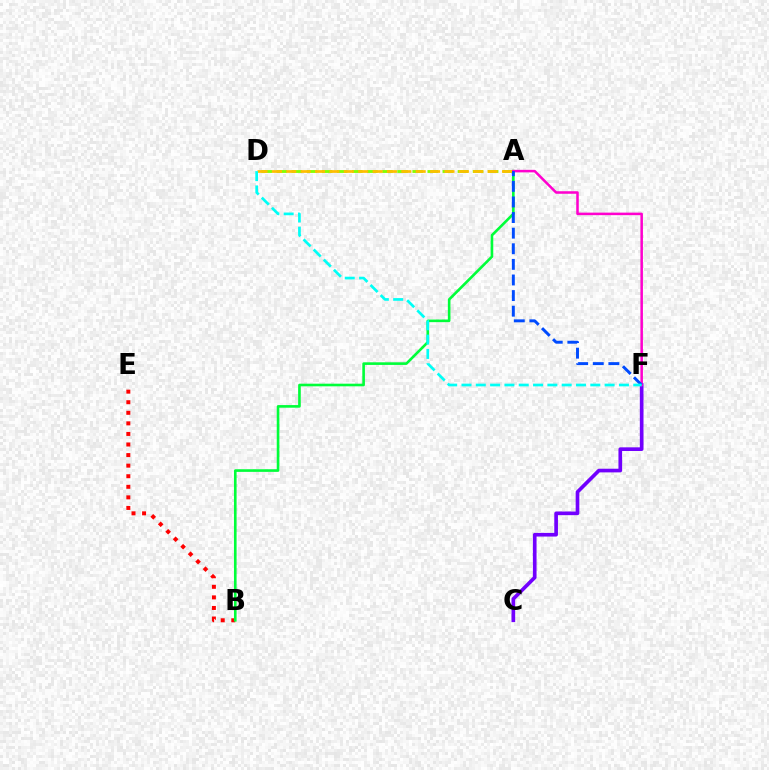{('B', 'E'): [{'color': '#ff0000', 'line_style': 'dotted', 'thickness': 2.87}], ('A', 'D'): [{'color': '#84ff00', 'line_style': 'dashed', 'thickness': 2.05}, {'color': '#ffbd00', 'line_style': 'dashed', 'thickness': 1.95}], ('A', 'B'): [{'color': '#00ff39', 'line_style': 'solid', 'thickness': 1.89}], ('C', 'F'): [{'color': '#7200ff', 'line_style': 'solid', 'thickness': 2.63}], ('A', 'F'): [{'color': '#ff00cf', 'line_style': 'solid', 'thickness': 1.82}, {'color': '#004bff', 'line_style': 'dashed', 'thickness': 2.12}], ('D', 'F'): [{'color': '#00fff6', 'line_style': 'dashed', 'thickness': 1.94}]}